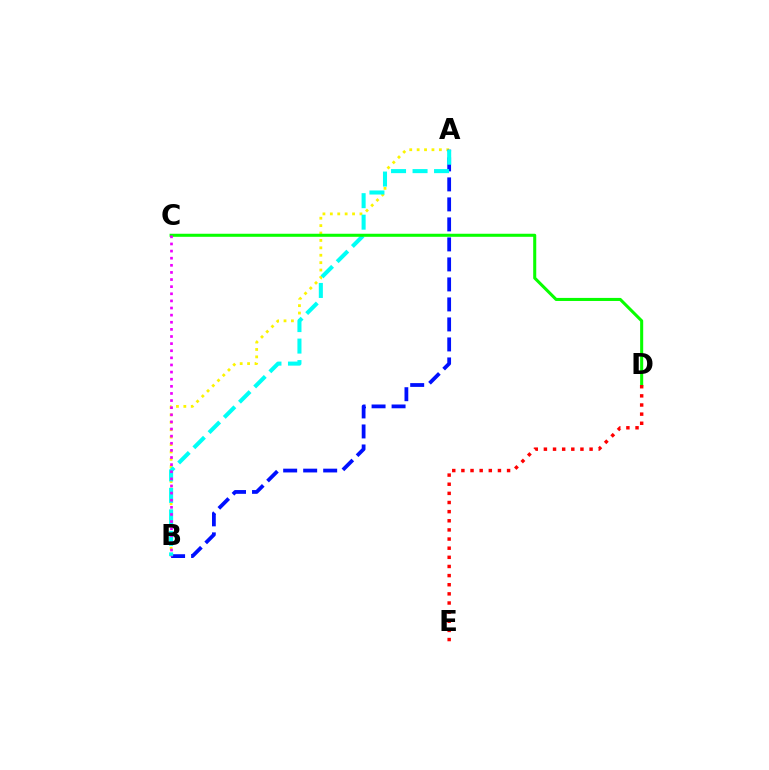{('A', 'B'): [{'color': '#fcf500', 'line_style': 'dotted', 'thickness': 2.01}, {'color': '#0010ff', 'line_style': 'dashed', 'thickness': 2.72}, {'color': '#00fff6', 'line_style': 'dashed', 'thickness': 2.92}], ('C', 'D'): [{'color': '#08ff00', 'line_style': 'solid', 'thickness': 2.2}], ('D', 'E'): [{'color': '#ff0000', 'line_style': 'dotted', 'thickness': 2.48}], ('B', 'C'): [{'color': '#ee00ff', 'line_style': 'dotted', 'thickness': 1.93}]}